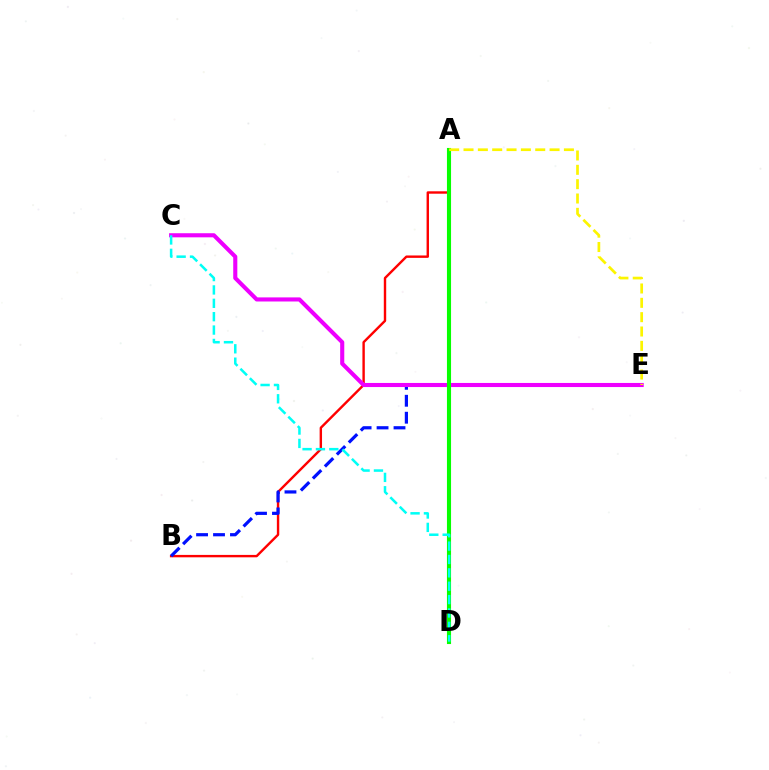{('A', 'B'): [{'color': '#ff0000', 'line_style': 'solid', 'thickness': 1.73}], ('B', 'E'): [{'color': '#0010ff', 'line_style': 'dashed', 'thickness': 2.3}], ('C', 'E'): [{'color': '#ee00ff', 'line_style': 'solid', 'thickness': 2.95}], ('A', 'D'): [{'color': '#08ff00', 'line_style': 'solid', 'thickness': 2.95}], ('C', 'D'): [{'color': '#00fff6', 'line_style': 'dashed', 'thickness': 1.82}], ('A', 'E'): [{'color': '#fcf500', 'line_style': 'dashed', 'thickness': 1.95}]}